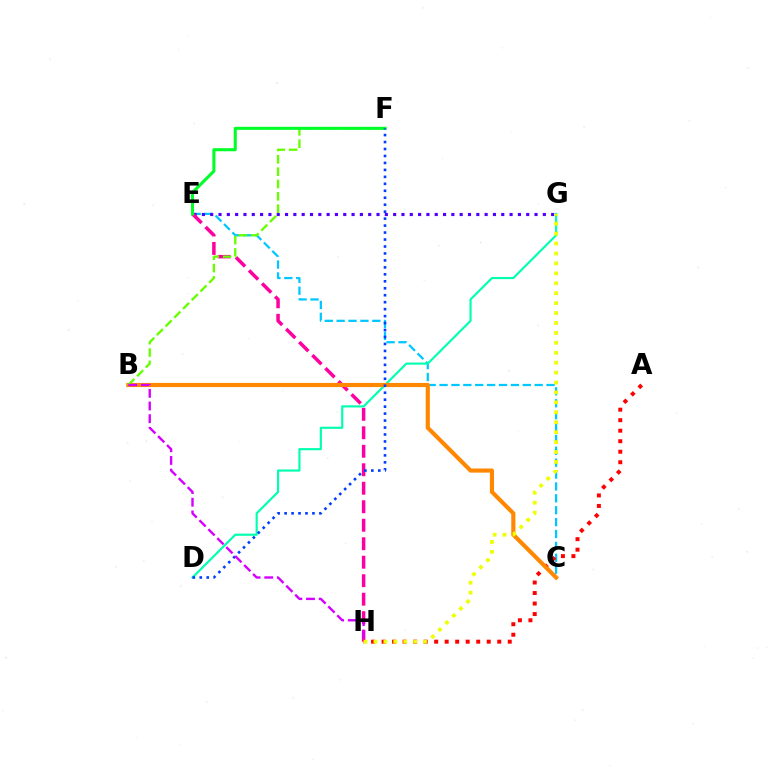{('C', 'E'): [{'color': '#00c7ff', 'line_style': 'dashed', 'thickness': 1.62}], ('E', 'G'): [{'color': '#4f00ff', 'line_style': 'dotted', 'thickness': 2.26}], ('E', 'H'): [{'color': '#ff00a0', 'line_style': 'dashed', 'thickness': 2.51}], ('A', 'H'): [{'color': '#ff0000', 'line_style': 'dotted', 'thickness': 2.86}], ('D', 'G'): [{'color': '#00ffaf', 'line_style': 'solid', 'thickness': 1.55}], ('B', 'C'): [{'color': '#ff8800', 'line_style': 'solid', 'thickness': 2.98}], ('B', 'F'): [{'color': '#66ff00', 'line_style': 'dashed', 'thickness': 1.68}], ('E', 'F'): [{'color': '#00ff27', 'line_style': 'solid', 'thickness': 2.2}], ('D', 'F'): [{'color': '#003fff', 'line_style': 'dotted', 'thickness': 1.89}], ('G', 'H'): [{'color': '#eeff00', 'line_style': 'dotted', 'thickness': 2.7}], ('B', 'H'): [{'color': '#d600ff', 'line_style': 'dashed', 'thickness': 1.72}]}